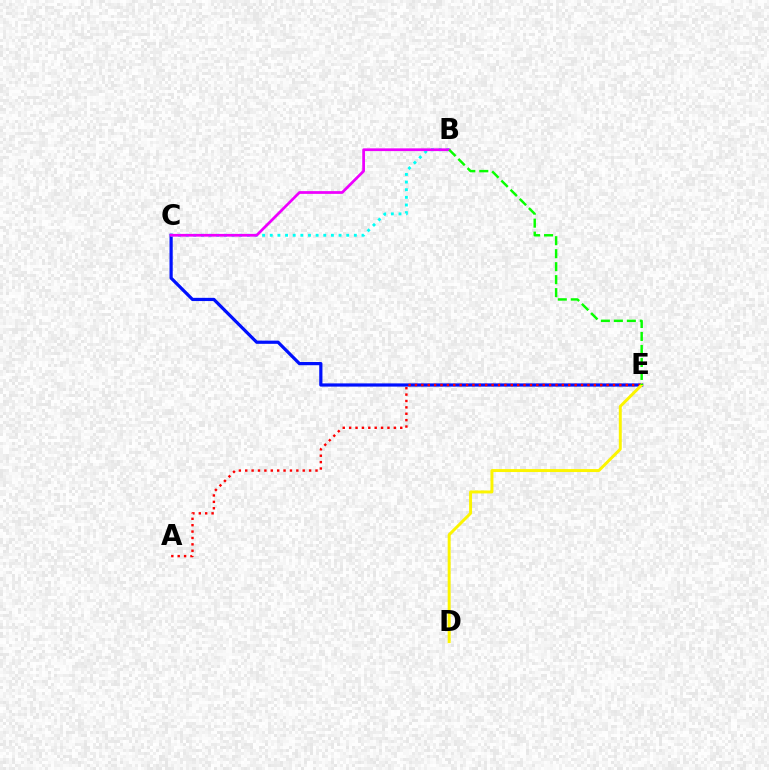{('C', 'E'): [{'color': '#0010ff', 'line_style': 'solid', 'thickness': 2.31}], ('B', 'C'): [{'color': '#00fff6', 'line_style': 'dotted', 'thickness': 2.08}, {'color': '#ee00ff', 'line_style': 'solid', 'thickness': 1.97}], ('A', 'E'): [{'color': '#ff0000', 'line_style': 'dotted', 'thickness': 1.74}], ('D', 'E'): [{'color': '#fcf500', 'line_style': 'solid', 'thickness': 2.13}], ('B', 'E'): [{'color': '#08ff00', 'line_style': 'dashed', 'thickness': 1.76}]}